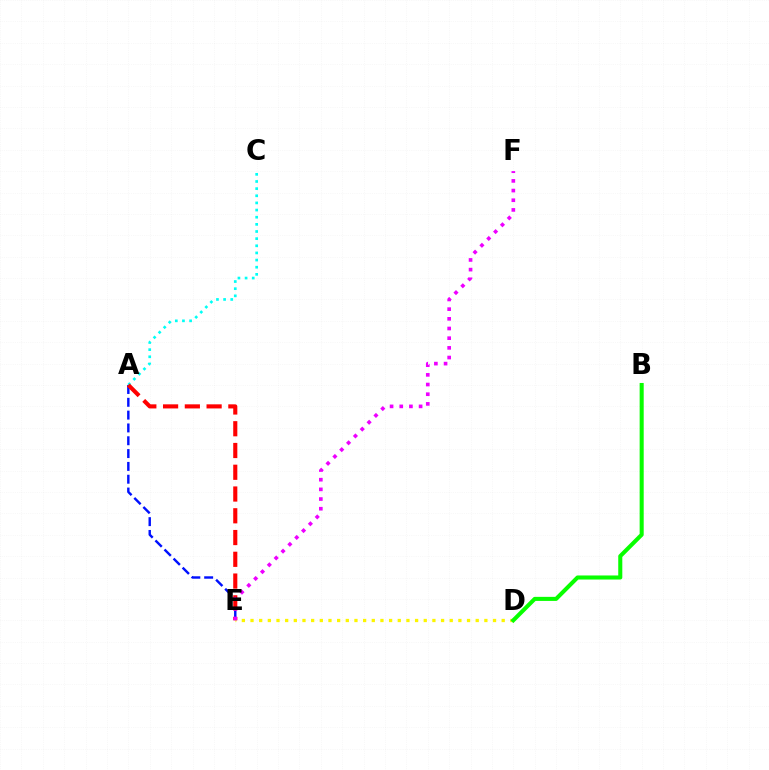{('A', 'E'): [{'color': '#0010ff', 'line_style': 'dashed', 'thickness': 1.74}, {'color': '#ff0000', 'line_style': 'dashed', 'thickness': 2.96}], ('D', 'E'): [{'color': '#fcf500', 'line_style': 'dotted', 'thickness': 2.35}], ('A', 'C'): [{'color': '#00fff6', 'line_style': 'dotted', 'thickness': 1.94}], ('E', 'F'): [{'color': '#ee00ff', 'line_style': 'dotted', 'thickness': 2.63}], ('B', 'D'): [{'color': '#08ff00', 'line_style': 'solid', 'thickness': 2.92}]}